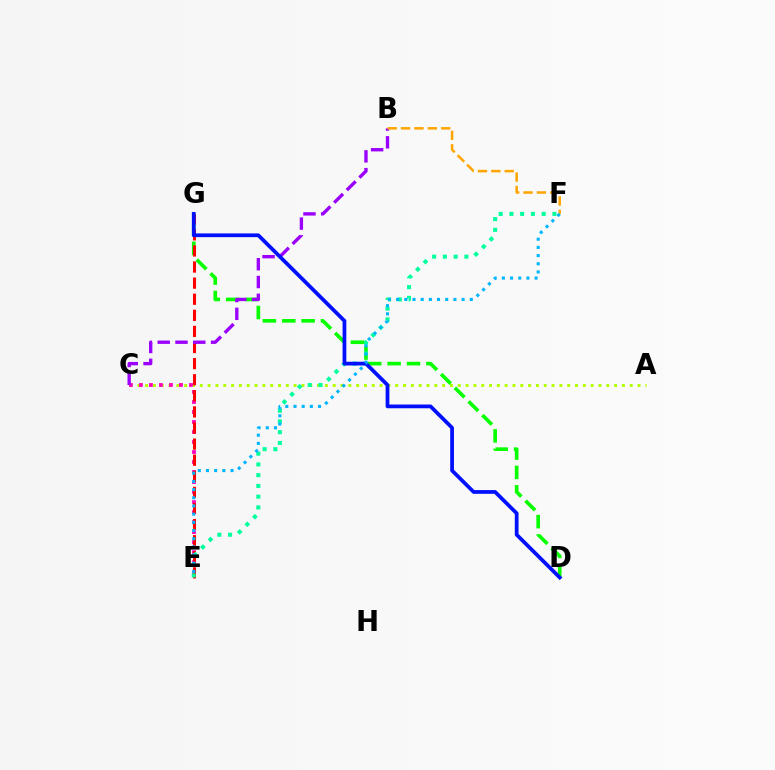{('A', 'C'): [{'color': '#b3ff00', 'line_style': 'dotted', 'thickness': 2.12}], ('C', 'E'): [{'color': '#ff00bd', 'line_style': 'dotted', 'thickness': 2.72}], ('D', 'G'): [{'color': '#08ff00', 'line_style': 'dashed', 'thickness': 2.63}, {'color': '#0010ff', 'line_style': 'solid', 'thickness': 2.7}], ('E', 'G'): [{'color': '#ff0000', 'line_style': 'dashed', 'thickness': 2.19}], ('E', 'F'): [{'color': '#00ff9d', 'line_style': 'dotted', 'thickness': 2.92}, {'color': '#00b5ff', 'line_style': 'dotted', 'thickness': 2.22}], ('B', 'C'): [{'color': '#9b00ff', 'line_style': 'dashed', 'thickness': 2.42}], ('B', 'F'): [{'color': '#ffa500', 'line_style': 'dashed', 'thickness': 1.82}]}